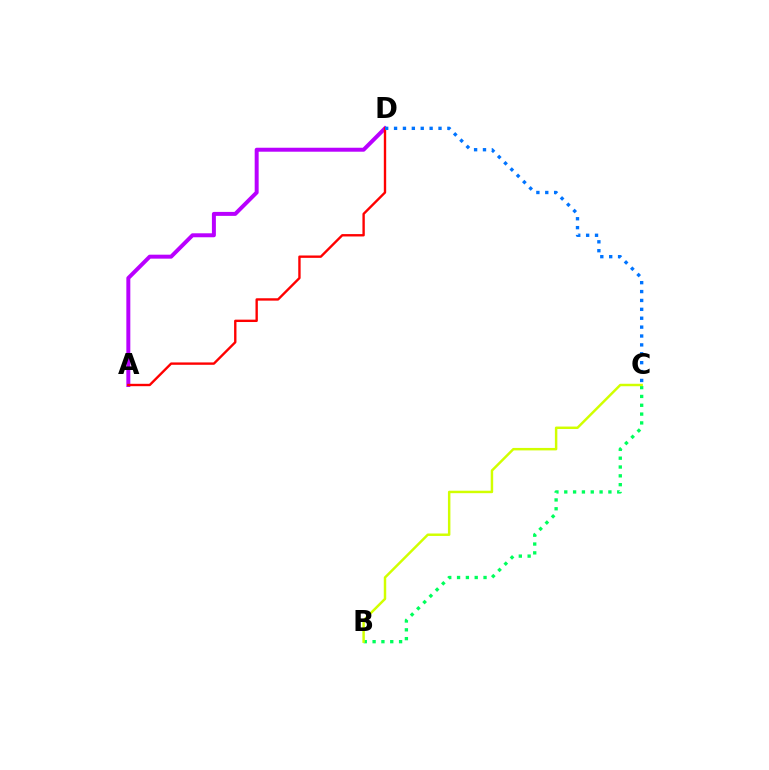{('A', 'D'): [{'color': '#b900ff', 'line_style': 'solid', 'thickness': 2.86}, {'color': '#ff0000', 'line_style': 'solid', 'thickness': 1.71}], ('B', 'C'): [{'color': '#00ff5c', 'line_style': 'dotted', 'thickness': 2.4}, {'color': '#d1ff00', 'line_style': 'solid', 'thickness': 1.77}], ('C', 'D'): [{'color': '#0074ff', 'line_style': 'dotted', 'thickness': 2.42}]}